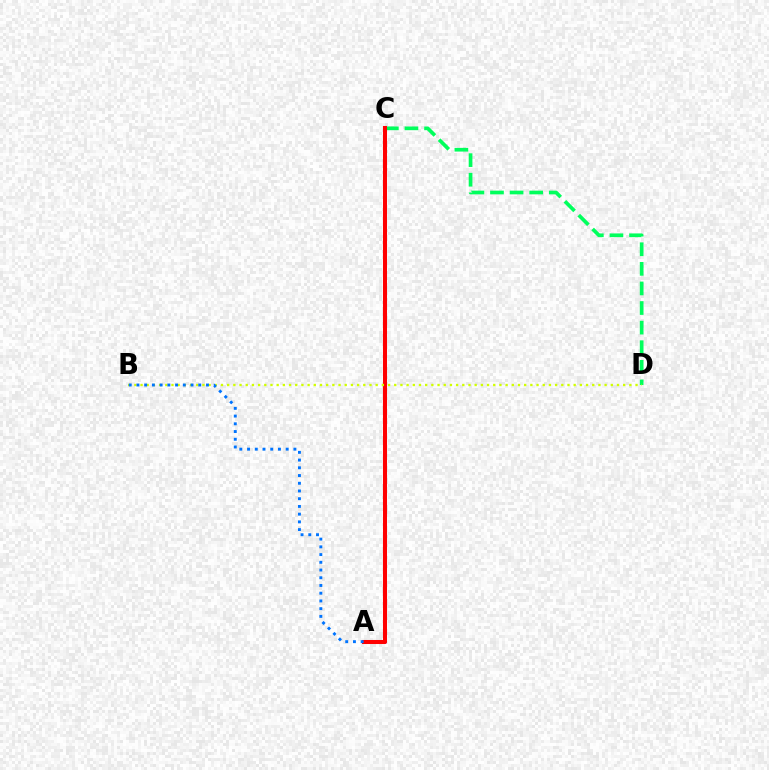{('C', 'D'): [{'color': '#00ff5c', 'line_style': 'dashed', 'thickness': 2.66}], ('A', 'C'): [{'color': '#b900ff', 'line_style': 'dashed', 'thickness': 2.6}, {'color': '#ff0000', 'line_style': 'solid', 'thickness': 2.91}], ('B', 'D'): [{'color': '#d1ff00', 'line_style': 'dotted', 'thickness': 1.68}], ('A', 'B'): [{'color': '#0074ff', 'line_style': 'dotted', 'thickness': 2.1}]}